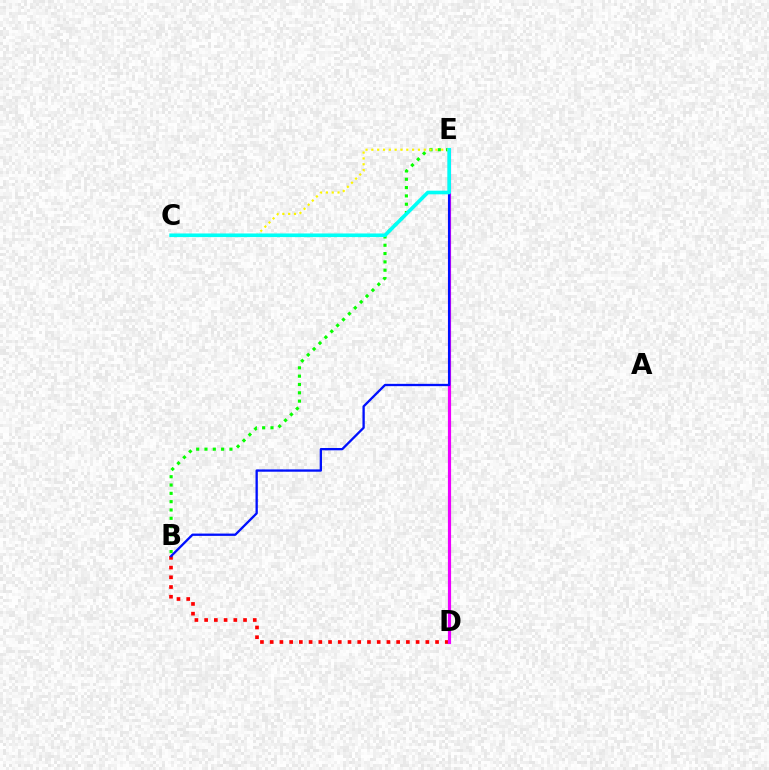{('B', 'D'): [{'color': '#ff0000', 'line_style': 'dotted', 'thickness': 2.64}], ('B', 'E'): [{'color': '#08ff00', 'line_style': 'dotted', 'thickness': 2.26}, {'color': '#0010ff', 'line_style': 'solid', 'thickness': 1.67}], ('D', 'E'): [{'color': '#ee00ff', 'line_style': 'solid', 'thickness': 2.29}], ('C', 'E'): [{'color': '#fcf500', 'line_style': 'dotted', 'thickness': 1.58}, {'color': '#00fff6', 'line_style': 'solid', 'thickness': 2.61}]}